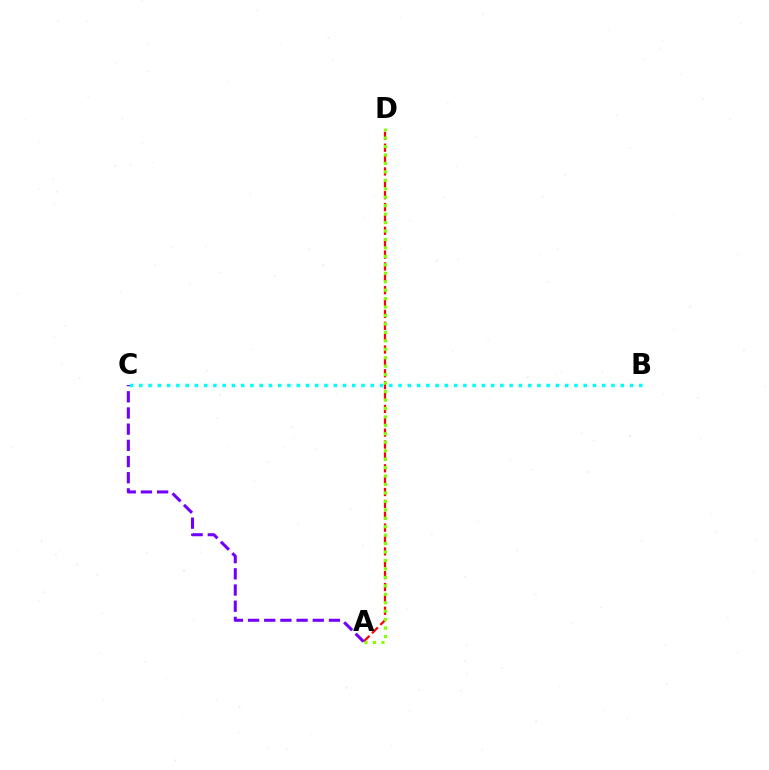{('B', 'C'): [{'color': '#00fff6', 'line_style': 'dotted', 'thickness': 2.52}], ('A', 'D'): [{'color': '#ff0000', 'line_style': 'dashed', 'thickness': 1.61}, {'color': '#84ff00', 'line_style': 'dotted', 'thickness': 2.3}], ('A', 'C'): [{'color': '#7200ff', 'line_style': 'dashed', 'thickness': 2.2}]}